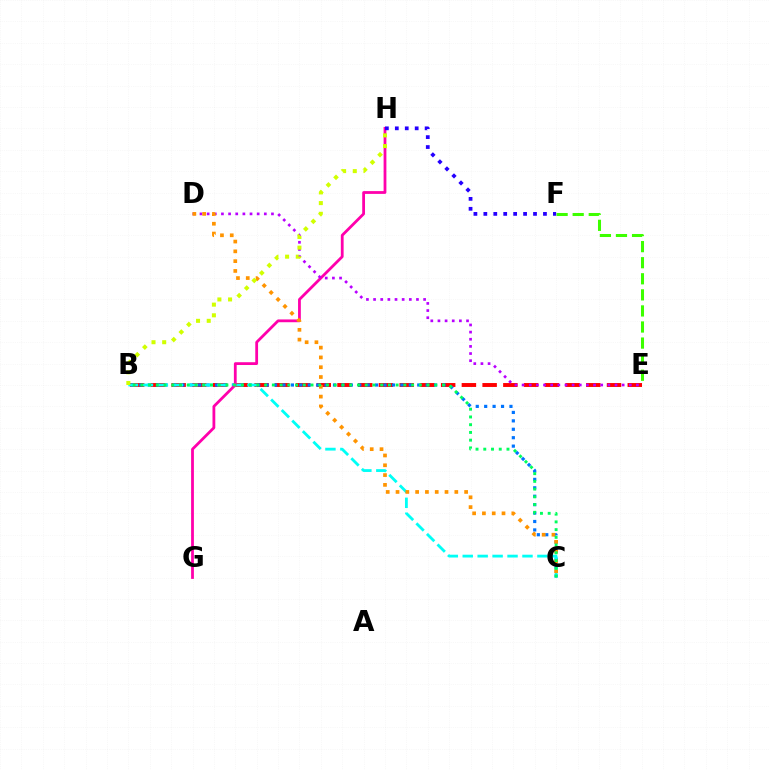{('B', 'E'): [{'color': '#ff0000', 'line_style': 'dashed', 'thickness': 2.82}], ('B', 'C'): [{'color': '#0074ff', 'line_style': 'dotted', 'thickness': 2.29}, {'color': '#00fff6', 'line_style': 'dashed', 'thickness': 2.03}, {'color': '#00ff5c', 'line_style': 'dotted', 'thickness': 2.1}], ('E', 'F'): [{'color': '#3dff00', 'line_style': 'dashed', 'thickness': 2.18}], ('G', 'H'): [{'color': '#ff00ac', 'line_style': 'solid', 'thickness': 2.01}], ('D', 'E'): [{'color': '#b900ff', 'line_style': 'dotted', 'thickness': 1.94}], ('F', 'H'): [{'color': '#2500ff', 'line_style': 'dotted', 'thickness': 2.7}], ('C', 'D'): [{'color': '#ff9400', 'line_style': 'dotted', 'thickness': 2.66}], ('B', 'H'): [{'color': '#d1ff00', 'line_style': 'dotted', 'thickness': 2.9}]}